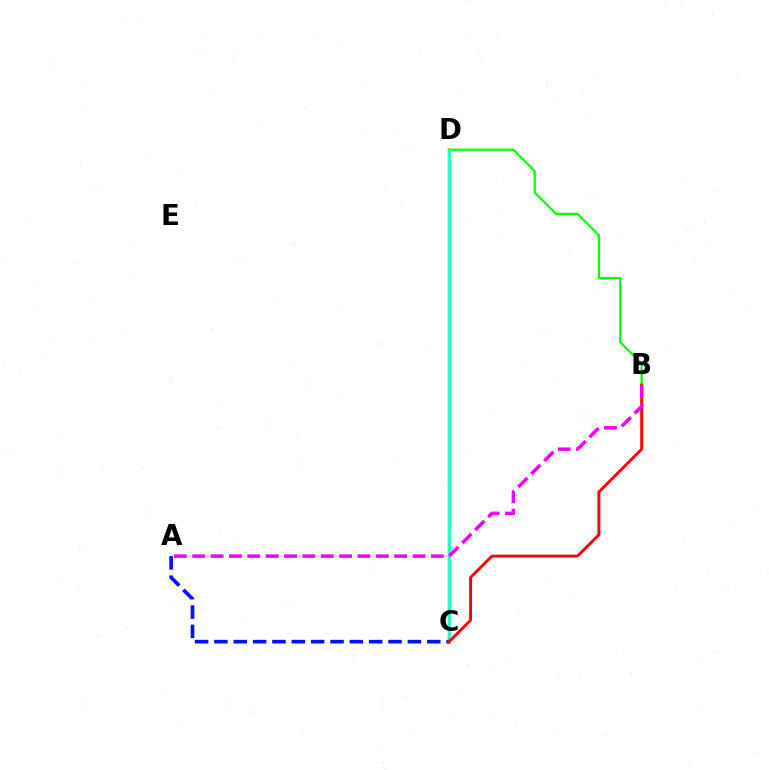{('C', 'D'): [{'color': '#fcf500', 'line_style': 'solid', 'thickness': 2.64}, {'color': '#00fff6', 'line_style': 'solid', 'thickness': 1.9}], ('B', 'D'): [{'color': '#08ff00', 'line_style': 'solid', 'thickness': 1.63}], ('A', 'C'): [{'color': '#0010ff', 'line_style': 'dashed', 'thickness': 2.63}], ('B', 'C'): [{'color': '#ff0000', 'line_style': 'solid', 'thickness': 2.08}], ('A', 'B'): [{'color': '#ee00ff', 'line_style': 'dashed', 'thickness': 2.49}]}